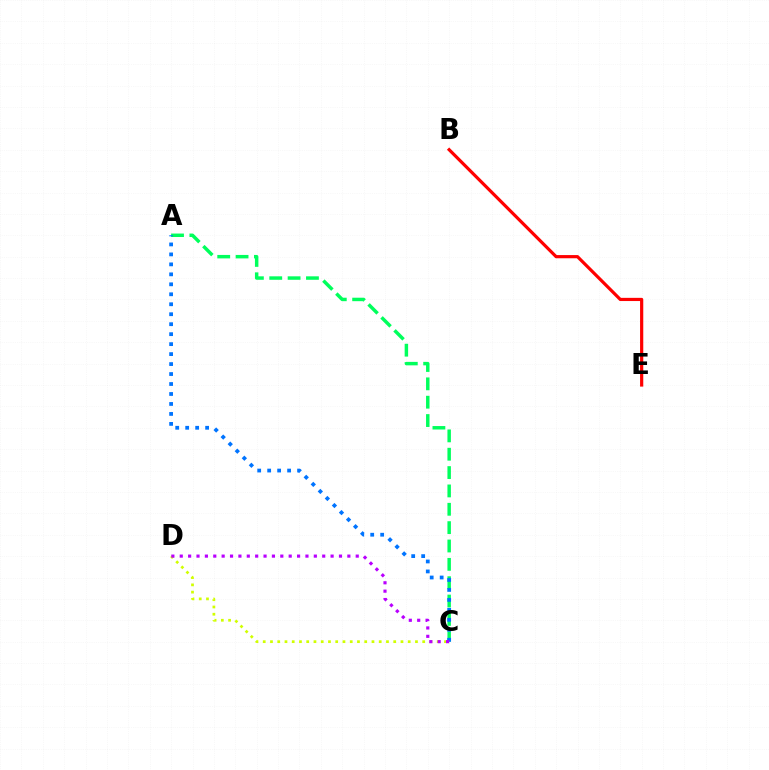{('A', 'C'): [{'color': '#00ff5c', 'line_style': 'dashed', 'thickness': 2.49}, {'color': '#0074ff', 'line_style': 'dotted', 'thickness': 2.71}], ('C', 'D'): [{'color': '#d1ff00', 'line_style': 'dotted', 'thickness': 1.97}, {'color': '#b900ff', 'line_style': 'dotted', 'thickness': 2.28}], ('B', 'E'): [{'color': '#ff0000', 'line_style': 'solid', 'thickness': 2.3}]}